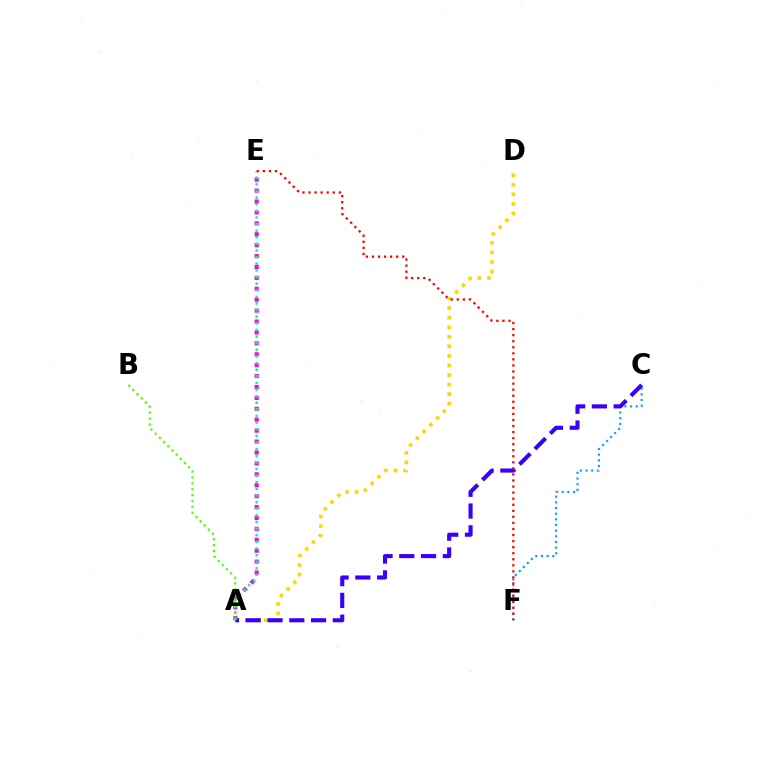{('C', 'F'): [{'color': '#009eff', 'line_style': 'dotted', 'thickness': 1.54}], ('A', 'D'): [{'color': '#ffd500', 'line_style': 'dotted', 'thickness': 2.6}], ('A', 'E'): [{'color': '#ff00ed', 'line_style': 'dotted', 'thickness': 2.96}, {'color': '#00ff86', 'line_style': 'dotted', 'thickness': 1.8}], ('A', 'C'): [{'color': '#3700ff', 'line_style': 'dashed', 'thickness': 2.96}], ('E', 'F'): [{'color': '#ff0000', 'line_style': 'dotted', 'thickness': 1.65}], ('A', 'B'): [{'color': '#4fff00', 'line_style': 'dotted', 'thickness': 1.6}]}